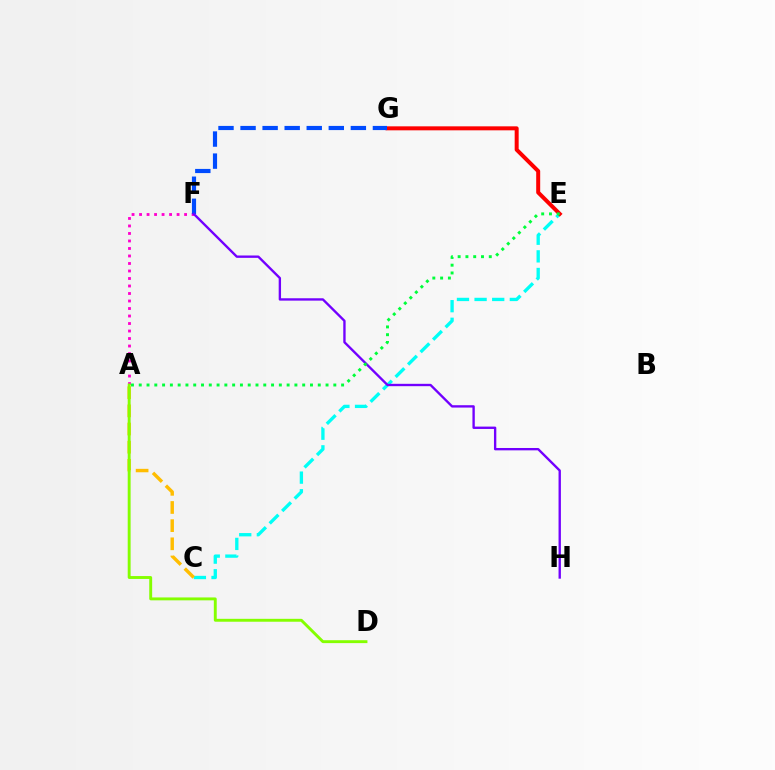{('C', 'E'): [{'color': '#00fff6', 'line_style': 'dashed', 'thickness': 2.39}], ('E', 'G'): [{'color': '#ff0000', 'line_style': 'solid', 'thickness': 2.87}], ('A', 'F'): [{'color': '#ff00cf', 'line_style': 'dotted', 'thickness': 2.04}], ('F', 'G'): [{'color': '#004bff', 'line_style': 'dashed', 'thickness': 3.0}], ('A', 'C'): [{'color': '#ffbd00', 'line_style': 'dashed', 'thickness': 2.47}], ('A', 'D'): [{'color': '#84ff00', 'line_style': 'solid', 'thickness': 2.09}], ('F', 'H'): [{'color': '#7200ff', 'line_style': 'solid', 'thickness': 1.7}], ('A', 'E'): [{'color': '#00ff39', 'line_style': 'dotted', 'thickness': 2.11}]}